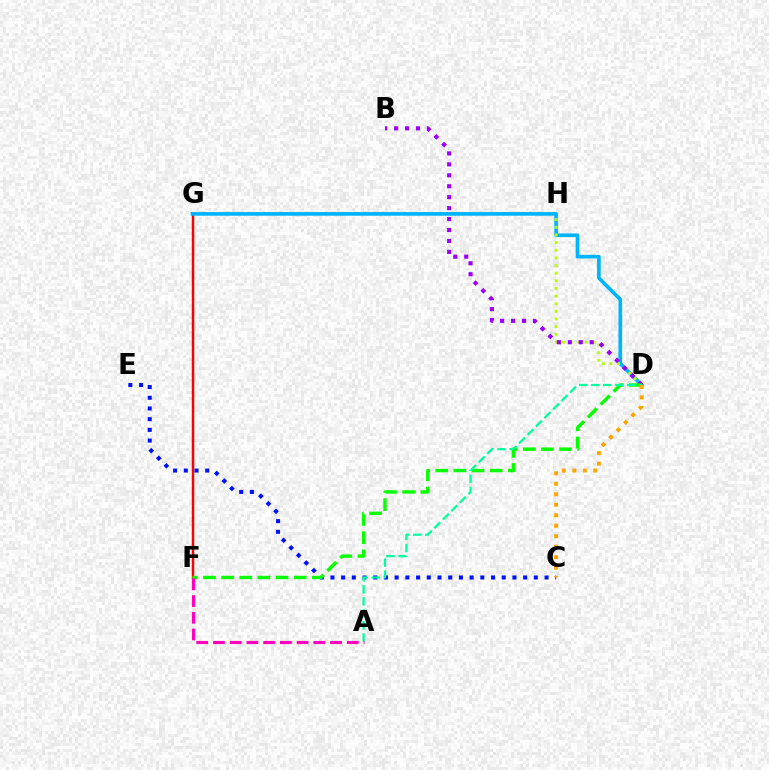{('F', 'G'): [{'color': '#ff0000', 'line_style': 'solid', 'thickness': 1.78}], ('D', 'G'): [{'color': '#00b5ff', 'line_style': 'solid', 'thickness': 2.65}], ('C', 'E'): [{'color': '#0010ff', 'line_style': 'dotted', 'thickness': 2.91}], ('D', 'H'): [{'color': '#b3ff00', 'line_style': 'dotted', 'thickness': 2.08}], ('B', 'D'): [{'color': '#9b00ff', 'line_style': 'dotted', 'thickness': 2.97}], ('D', 'F'): [{'color': '#08ff00', 'line_style': 'dashed', 'thickness': 2.47}], ('A', 'D'): [{'color': '#00ff9d', 'line_style': 'dashed', 'thickness': 1.63}], ('A', 'F'): [{'color': '#ff00bd', 'line_style': 'dashed', 'thickness': 2.27}], ('C', 'D'): [{'color': '#ffa500', 'line_style': 'dotted', 'thickness': 2.85}]}